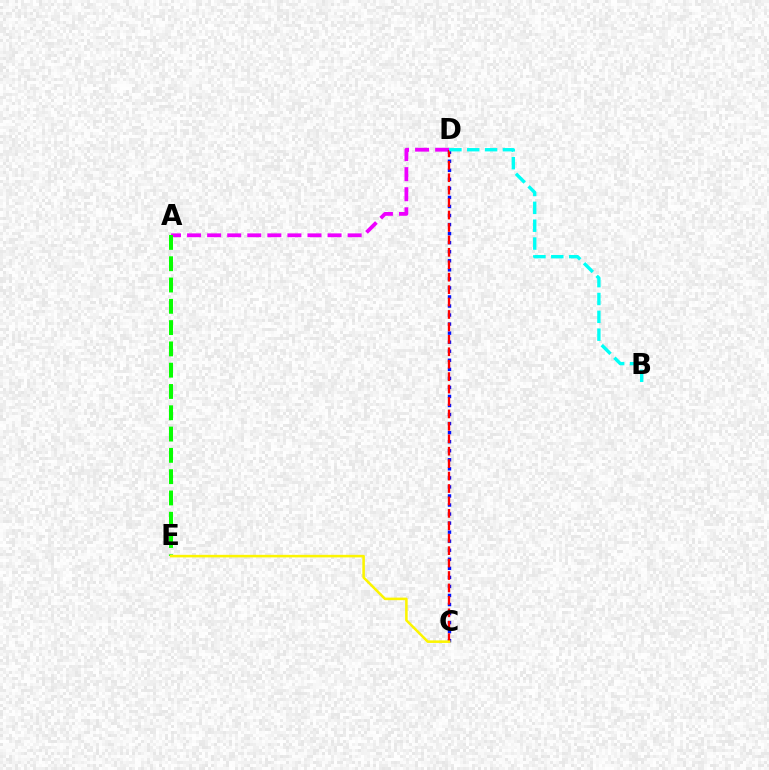{('A', 'D'): [{'color': '#ee00ff', 'line_style': 'dashed', 'thickness': 2.73}], ('C', 'D'): [{'color': '#0010ff', 'line_style': 'dotted', 'thickness': 2.46}, {'color': '#ff0000', 'line_style': 'dashed', 'thickness': 1.69}], ('A', 'E'): [{'color': '#08ff00', 'line_style': 'dashed', 'thickness': 2.89}], ('B', 'D'): [{'color': '#00fff6', 'line_style': 'dashed', 'thickness': 2.42}], ('C', 'E'): [{'color': '#fcf500', 'line_style': 'solid', 'thickness': 1.84}]}